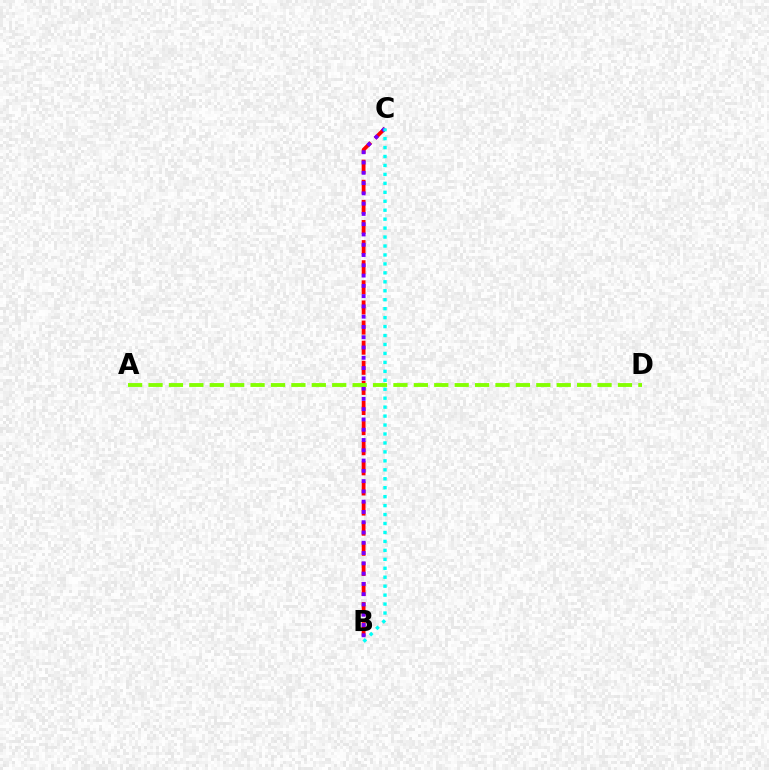{('B', 'C'): [{'color': '#ff0000', 'line_style': 'dashed', 'thickness': 2.73}, {'color': '#7200ff', 'line_style': 'dotted', 'thickness': 2.79}, {'color': '#00fff6', 'line_style': 'dotted', 'thickness': 2.43}], ('A', 'D'): [{'color': '#84ff00', 'line_style': 'dashed', 'thickness': 2.77}]}